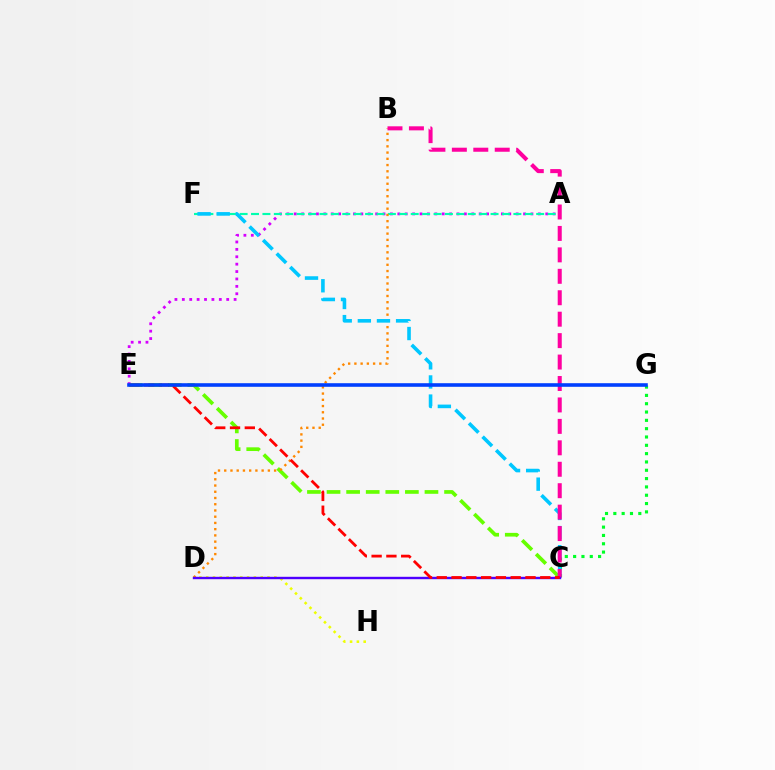{('A', 'E'): [{'color': '#d600ff', 'line_style': 'dotted', 'thickness': 2.01}], ('D', 'H'): [{'color': '#eeff00', 'line_style': 'dotted', 'thickness': 1.85}], ('C', 'E'): [{'color': '#66ff00', 'line_style': 'dashed', 'thickness': 2.66}, {'color': '#ff0000', 'line_style': 'dashed', 'thickness': 2.01}], ('A', 'F'): [{'color': '#00ffaf', 'line_style': 'dashed', 'thickness': 1.55}], ('B', 'D'): [{'color': '#ff8800', 'line_style': 'dotted', 'thickness': 1.69}], ('C', 'G'): [{'color': '#00ff27', 'line_style': 'dotted', 'thickness': 2.26}], ('C', 'F'): [{'color': '#00c7ff', 'line_style': 'dashed', 'thickness': 2.6}], ('B', 'C'): [{'color': '#ff00a0', 'line_style': 'dashed', 'thickness': 2.91}], ('C', 'D'): [{'color': '#4f00ff', 'line_style': 'solid', 'thickness': 1.73}], ('E', 'G'): [{'color': '#003fff', 'line_style': 'solid', 'thickness': 2.59}]}